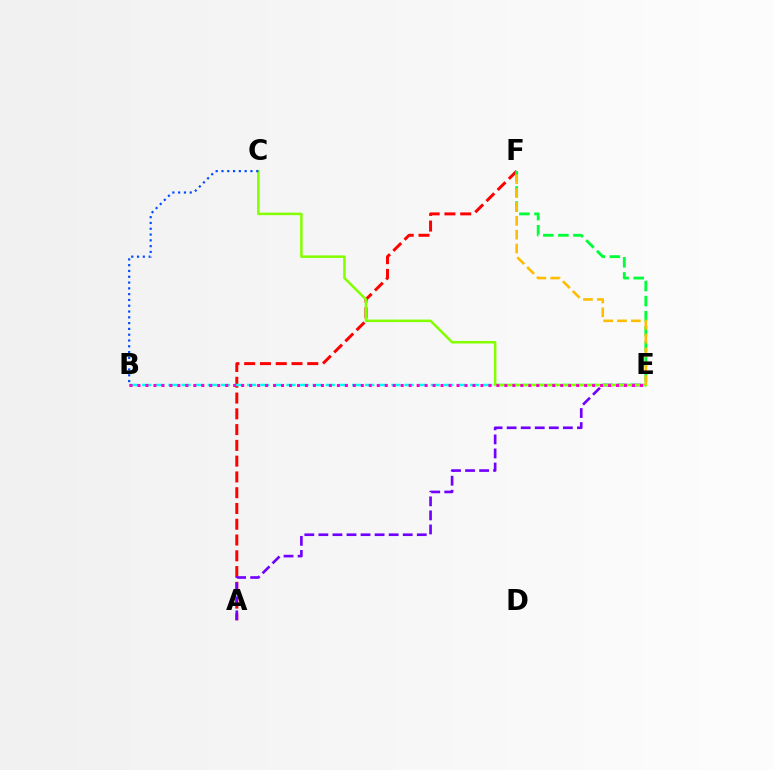{('A', 'F'): [{'color': '#ff0000', 'line_style': 'dashed', 'thickness': 2.14}], ('A', 'E'): [{'color': '#7200ff', 'line_style': 'dashed', 'thickness': 1.91}], ('E', 'F'): [{'color': '#00ff39', 'line_style': 'dashed', 'thickness': 2.05}, {'color': '#ffbd00', 'line_style': 'dashed', 'thickness': 1.88}], ('B', 'E'): [{'color': '#00fff6', 'line_style': 'dashed', 'thickness': 1.78}, {'color': '#ff00cf', 'line_style': 'dotted', 'thickness': 2.17}], ('C', 'E'): [{'color': '#84ff00', 'line_style': 'solid', 'thickness': 1.82}], ('B', 'C'): [{'color': '#004bff', 'line_style': 'dotted', 'thickness': 1.57}]}